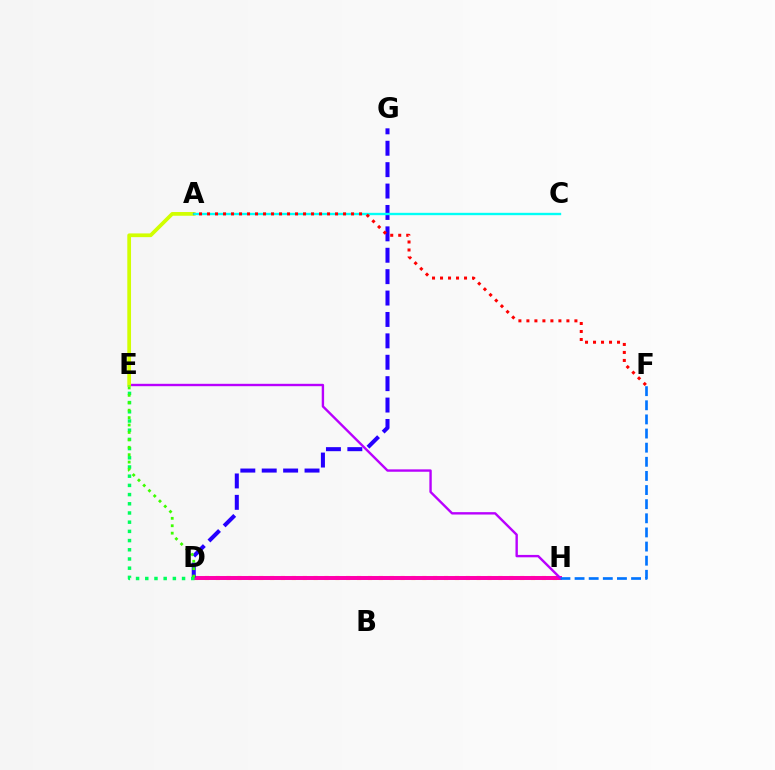{('D', 'H'): [{'color': '#ff9400', 'line_style': 'dotted', 'thickness': 2.95}, {'color': '#ff00ac', 'line_style': 'solid', 'thickness': 2.87}], ('D', 'G'): [{'color': '#2500ff', 'line_style': 'dashed', 'thickness': 2.91}], ('E', 'H'): [{'color': '#b900ff', 'line_style': 'solid', 'thickness': 1.72}], ('A', 'E'): [{'color': '#d1ff00', 'line_style': 'solid', 'thickness': 2.69}], ('D', 'E'): [{'color': '#00ff5c', 'line_style': 'dotted', 'thickness': 2.5}, {'color': '#3dff00', 'line_style': 'dotted', 'thickness': 2.01}], ('A', 'C'): [{'color': '#00fff6', 'line_style': 'solid', 'thickness': 1.7}], ('A', 'F'): [{'color': '#ff0000', 'line_style': 'dotted', 'thickness': 2.17}], ('F', 'H'): [{'color': '#0074ff', 'line_style': 'dashed', 'thickness': 1.92}]}